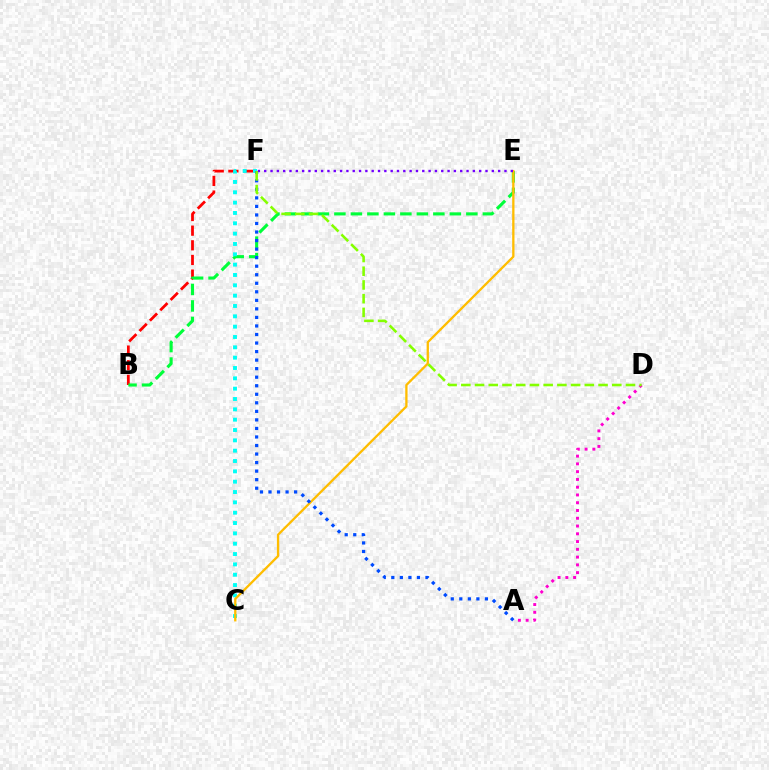{('B', 'F'): [{'color': '#ff0000', 'line_style': 'dashed', 'thickness': 1.99}], ('B', 'E'): [{'color': '#00ff39', 'line_style': 'dashed', 'thickness': 2.24}], ('A', 'D'): [{'color': '#ff00cf', 'line_style': 'dotted', 'thickness': 2.11}], ('C', 'F'): [{'color': '#00fff6', 'line_style': 'dotted', 'thickness': 2.81}], ('C', 'E'): [{'color': '#ffbd00', 'line_style': 'solid', 'thickness': 1.66}], ('A', 'F'): [{'color': '#004bff', 'line_style': 'dotted', 'thickness': 2.32}], ('E', 'F'): [{'color': '#7200ff', 'line_style': 'dotted', 'thickness': 1.72}], ('D', 'F'): [{'color': '#84ff00', 'line_style': 'dashed', 'thickness': 1.86}]}